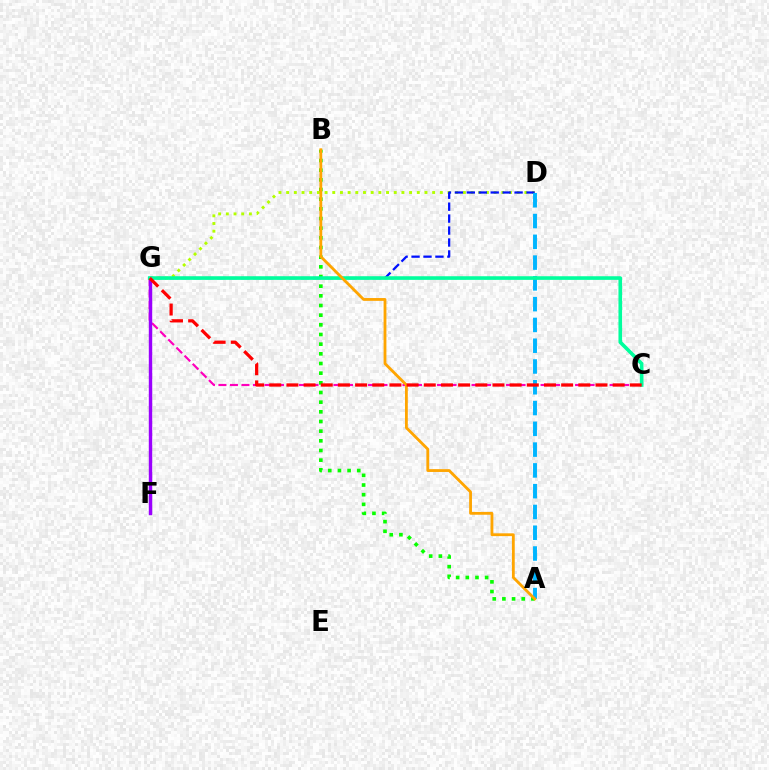{('C', 'G'): [{'color': '#ff00bd', 'line_style': 'dashed', 'thickness': 1.56}, {'color': '#00ff9d', 'line_style': 'solid', 'thickness': 2.61}, {'color': '#ff0000', 'line_style': 'dashed', 'thickness': 2.33}], ('A', 'B'): [{'color': '#08ff00', 'line_style': 'dotted', 'thickness': 2.63}, {'color': '#ffa500', 'line_style': 'solid', 'thickness': 2.03}], ('F', 'G'): [{'color': '#9b00ff', 'line_style': 'solid', 'thickness': 2.46}], ('D', 'G'): [{'color': '#b3ff00', 'line_style': 'dotted', 'thickness': 2.09}, {'color': '#0010ff', 'line_style': 'dashed', 'thickness': 1.62}], ('A', 'D'): [{'color': '#00b5ff', 'line_style': 'dashed', 'thickness': 2.82}]}